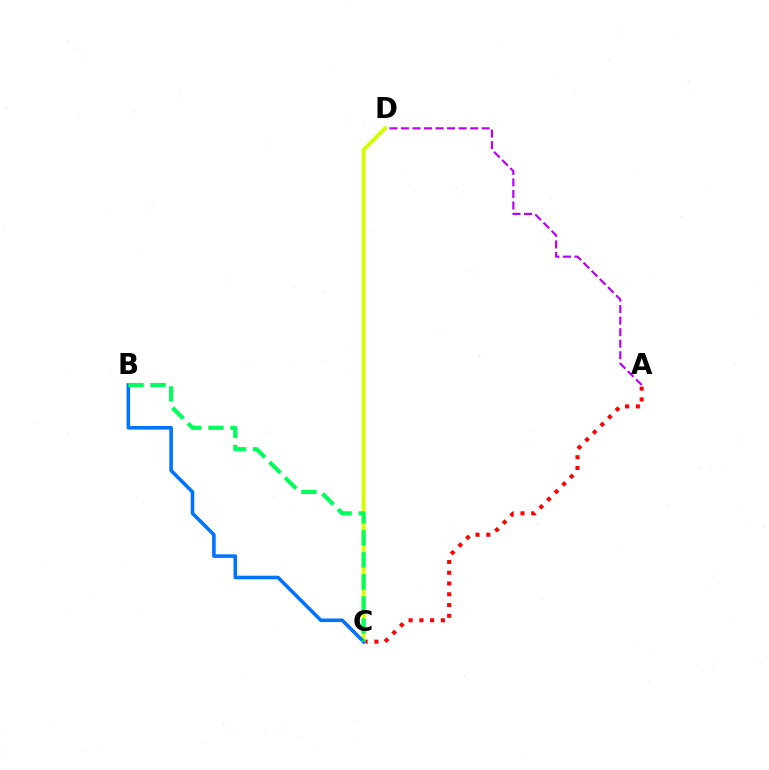{('A', 'C'): [{'color': '#ff0000', 'line_style': 'dotted', 'thickness': 2.92}], ('A', 'D'): [{'color': '#b900ff', 'line_style': 'dashed', 'thickness': 1.57}], ('C', 'D'): [{'color': '#d1ff00', 'line_style': 'solid', 'thickness': 2.79}], ('B', 'C'): [{'color': '#0074ff', 'line_style': 'solid', 'thickness': 2.58}, {'color': '#00ff5c', 'line_style': 'dashed', 'thickness': 2.99}]}